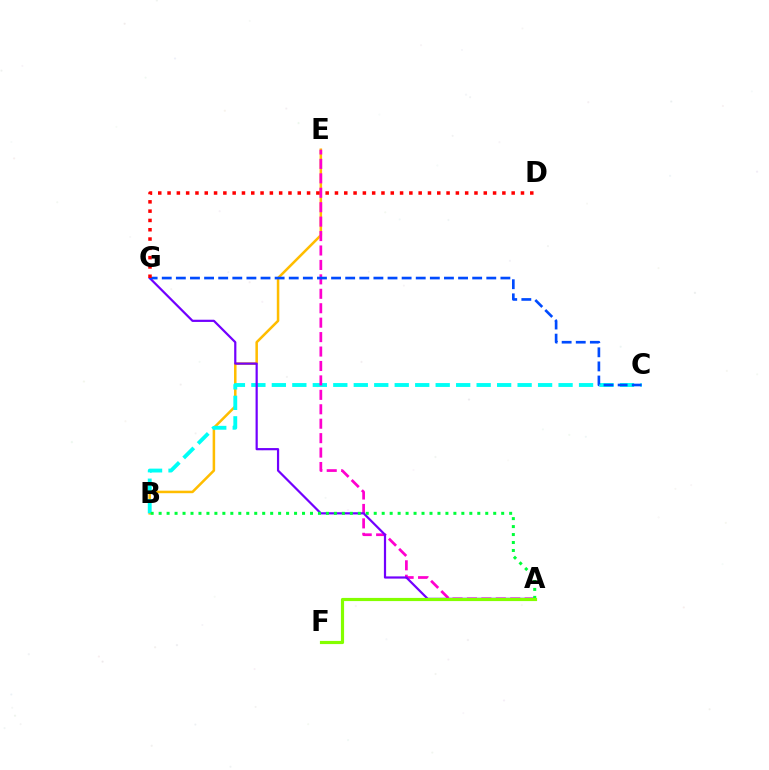{('B', 'E'): [{'color': '#ffbd00', 'line_style': 'solid', 'thickness': 1.82}], ('B', 'C'): [{'color': '#00fff6', 'line_style': 'dashed', 'thickness': 2.78}], ('A', 'E'): [{'color': '#ff00cf', 'line_style': 'dashed', 'thickness': 1.96}], ('A', 'G'): [{'color': '#7200ff', 'line_style': 'solid', 'thickness': 1.59}], ('C', 'G'): [{'color': '#004bff', 'line_style': 'dashed', 'thickness': 1.92}], ('A', 'B'): [{'color': '#00ff39', 'line_style': 'dotted', 'thickness': 2.16}], ('D', 'G'): [{'color': '#ff0000', 'line_style': 'dotted', 'thickness': 2.53}], ('A', 'F'): [{'color': '#84ff00', 'line_style': 'solid', 'thickness': 2.28}]}